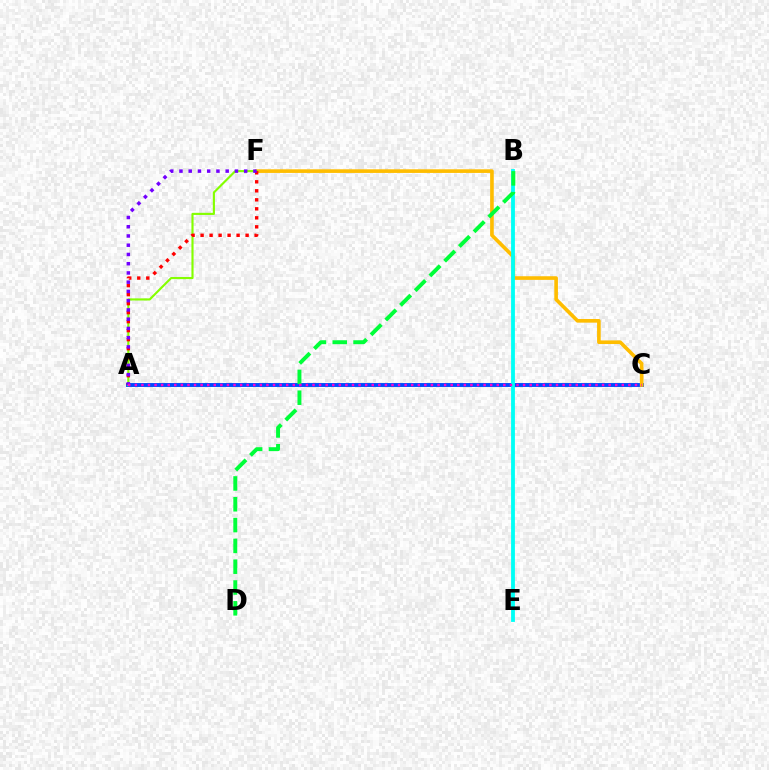{('A', 'C'): [{'color': '#004bff', 'line_style': 'solid', 'thickness': 2.81}, {'color': '#ff00cf', 'line_style': 'dotted', 'thickness': 1.79}], ('C', 'F'): [{'color': '#ffbd00', 'line_style': 'solid', 'thickness': 2.62}], ('A', 'F'): [{'color': '#84ff00', 'line_style': 'solid', 'thickness': 1.54}, {'color': '#ff0000', 'line_style': 'dotted', 'thickness': 2.45}, {'color': '#7200ff', 'line_style': 'dotted', 'thickness': 2.51}], ('B', 'E'): [{'color': '#00fff6', 'line_style': 'solid', 'thickness': 2.75}], ('B', 'D'): [{'color': '#00ff39', 'line_style': 'dashed', 'thickness': 2.83}]}